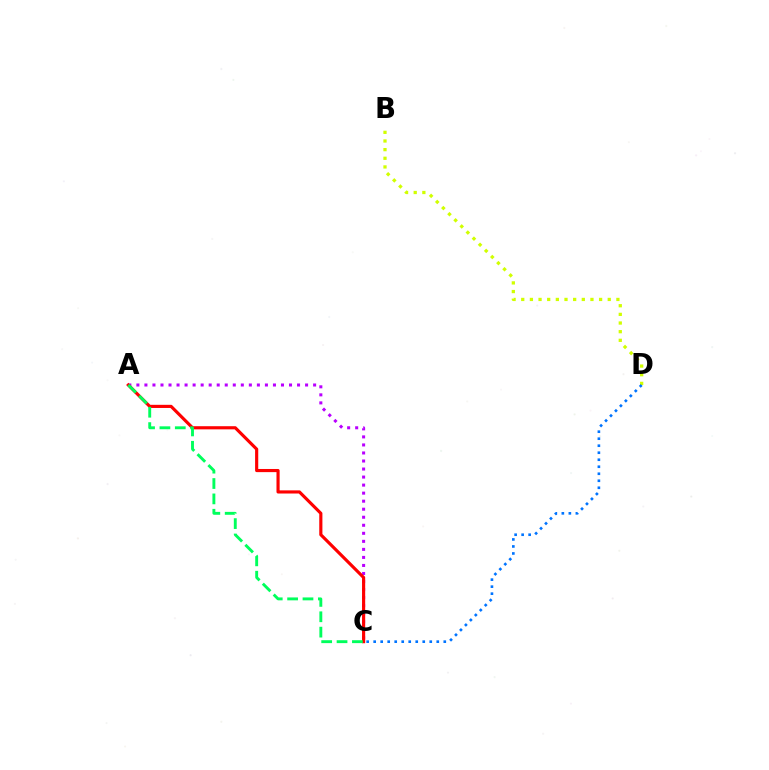{('A', 'C'): [{'color': '#b900ff', 'line_style': 'dotted', 'thickness': 2.18}, {'color': '#ff0000', 'line_style': 'solid', 'thickness': 2.27}, {'color': '#00ff5c', 'line_style': 'dashed', 'thickness': 2.09}], ('B', 'D'): [{'color': '#d1ff00', 'line_style': 'dotted', 'thickness': 2.35}], ('C', 'D'): [{'color': '#0074ff', 'line_style': 'dotted', 'thickness': 1.9}]}